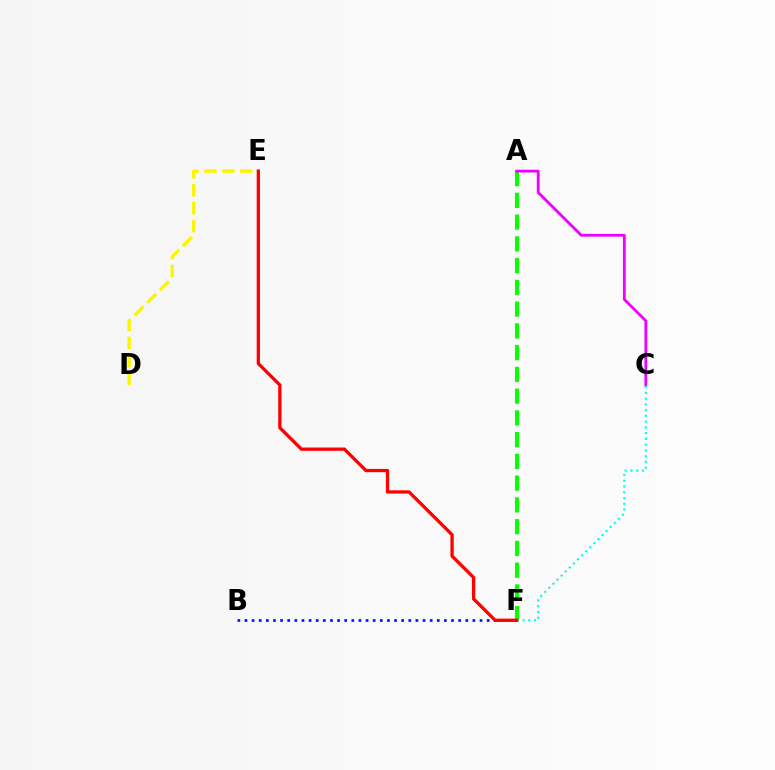{('A', 'F'): [{'color': '#08ff00', 'line_style': 'dashed', 'thickness': 2.96}], ('D', 'E'): [{'color': '#fcf500', 'line_style': 'dashed', 'thickness': 2.44}], ('B', 'F'): [{'color': '#0010ff', 'line_style': 'dotted', 'thickness': 1.94}], ('A', 'C'): [{'color': '#ee00ff', 'line_style': 'solid', 'thickness': 2.02}], ('C', 'F'): [{'color': '#00fff6', 'line_style': 'dotted', 'thickness': 1.56}], ('E', 'F'): [{'color': '#ff0000', 'line_style': 'solid', 'thickness': 2.36}]}